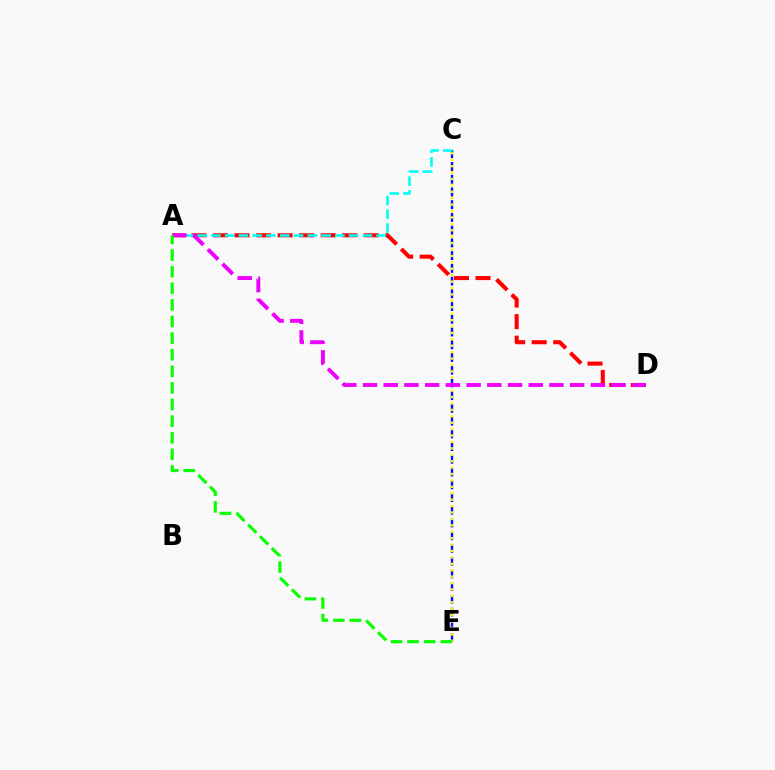{('A', 'D'): [{'color': '#ff0000', 'line_style': 'dashed', 'thickness': 2.93}, {'color': '#ee00ff', 'line_style': 'dashed', 'thickness': 2.81}], ('C', 'E'): [{'color': '#0010ff', 'line_style': 'dashed', 'thickness': 1.73}, {'color': '#fcf500', 'line_style': 'dotted', 'thickness': 1.74}], ('A', 'C'): [{'color': '#00fff6', 'line_style': 'dashed', 'thickness': 1.87}], ('A', 'E'): [{'color': '#08ff00', 'line_style': 'dashed', 'thickness': 2.26}]}